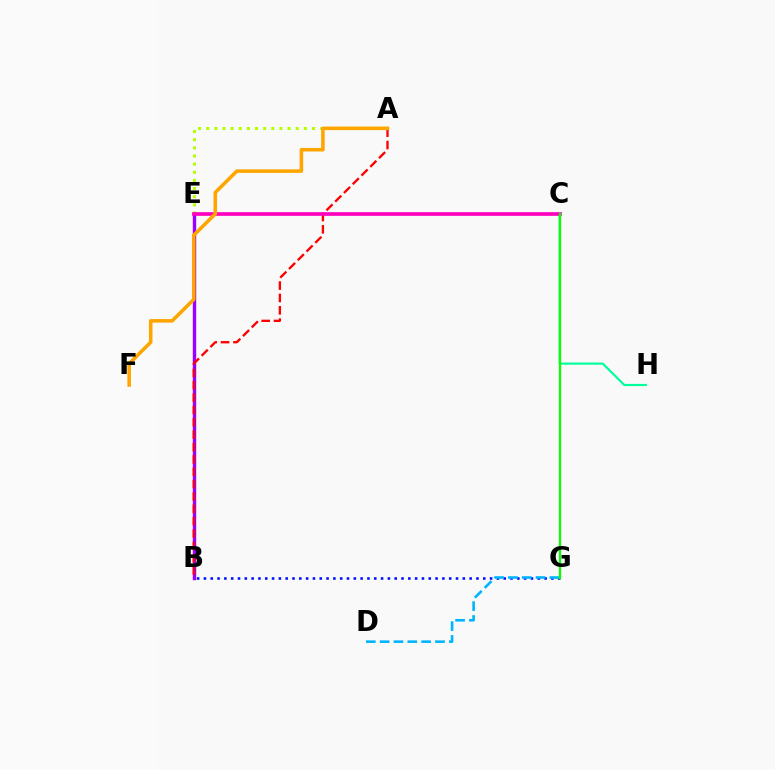{('B', 'E'): [{'color': '#9b00ff', 'line_style': 'solid', 'thickness': 2.45}], ('B', 'G'): [{'color': '#0010ff', 'line_style': 'dotted', 'thickness': 1.85}], ('C', 'H'): [{'color': '#00ff9d', 'line_style': 'solid', 'thickness': 1.58}], ('A', 'B'): [{'color': '#ff0000', 'line_style': 'dashed', 'thickness': 1.68}], ('A', 'E'): [{'color': '#b3ff00', 'line_style': 'dotted', 'thickness': 2.21}], ('C', 'E'): [{'color': '#ff00bd', 'line_style': 'solid', 'thickness': 2.64}], ('A', 'F'): [{'color': '#ffa500', 'line_style': 'solid', 'thickness': 2.56}], ('D', 'G'): [{'color': '#00b5ff', 'line_style': 'dashed', 'thickness': 1.88}], ('C', 'G'): [{'color': '#08ff00', 'line_style': 'solid', 'thickness': 1.63}]}